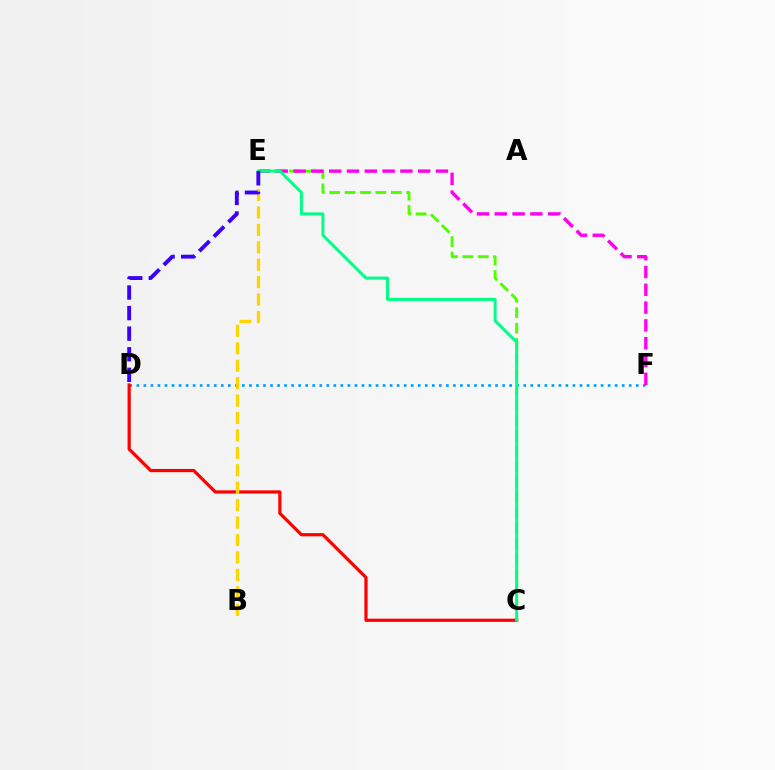{('D', 'F'): [{'color': '#009eff', 'line_style': 'dotted', 'thickness': 1.91}], ('C', 'E'): [{'color': '#4fff00', 'line_style': 'dashed', 'thickness': 2.09}, {'color': '#00ff86', 'line_style': 'solid', 'thickness': 2.14}], ('C', 'D'): [{'color': '#ff0000', 'line_style': 'solid', 'thickness': 2.31}], ('B', 'E'): [{'color': '#ffd500', 'line_style': 'dashed', 'thickness': 2.37}], ('E', 'F'): [{'color': '#ff00ed', 'line_style': 'dashed', 'thickness': 2.42}], ('D', 'E'): [{'color': '#3700ff', 'line_style': 'dashed', 'thickness': 2.79}]}